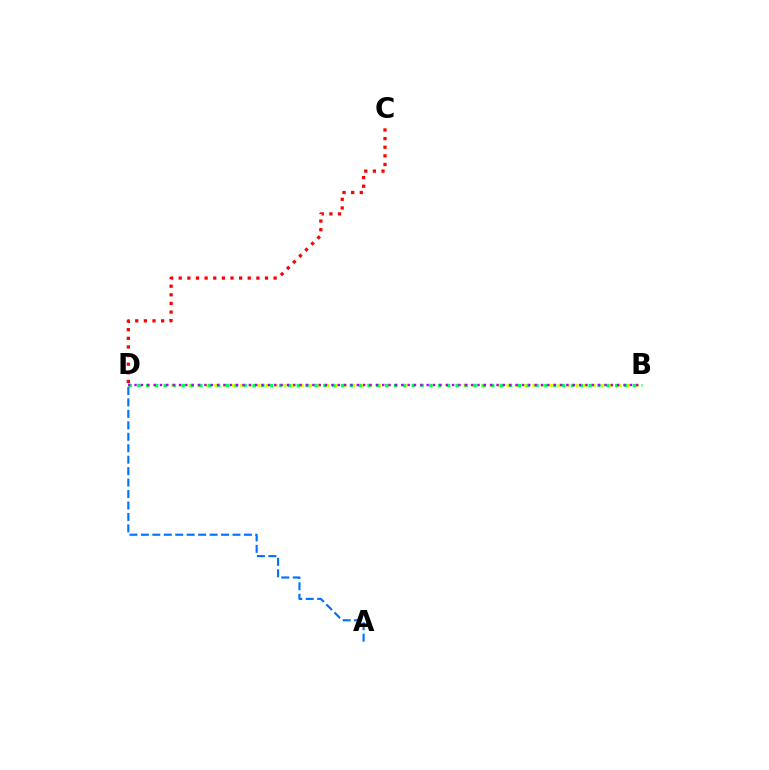{('B', 'D'): [{'color': '#d1ff00', 'line_style': 'dotted', 'thickness': 2.33}, {'color': '#00ff5c', 'line_style': 'dotted', 'thickness': 2.4}, {'color': '#b900ff', 'line_style': 'dotted', 'thickness': 1.73}], ('C', 'D'): [{'color': '#ff0000', 'line_style': 'dotted', 'thickness': 2.34}], ('A', 'D'): [{'color': '#0074ff', 'line_style': 'dashed', 'thickness': 1.56}]}